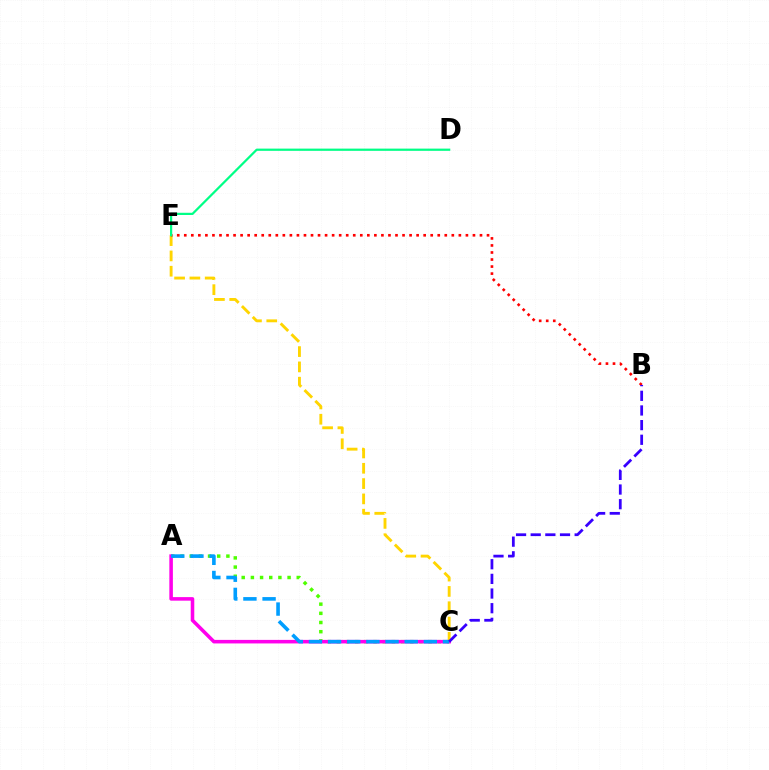{('A', 'C'): [{'color': '#4fff00', 'line_style': 'dotted', 'thickness': 2.49}, {'color': '#ff00ed', 'line_style': 'solid', 'thickness': 2.56}, {'color': '#009eff', 'line_style': 'dashed', 'thickness': 2.6}], ('C', 'E'): [{'color': '#ffd500', 'line_style': 'dashed', 'thickness': 2.08}], ('B', 'E'): [{'color': '#ff0000', 'line_style': 'dotted', 'thickness': 1.91}], ('D', 'E'): [{'color': '#00ff86', 'line_style': 'solid', 'thickness': 1.6}], ('B', 'C'): [{'color': '#3700ff', 'line_style': 'dashed', 'thickness': 1.99}]}